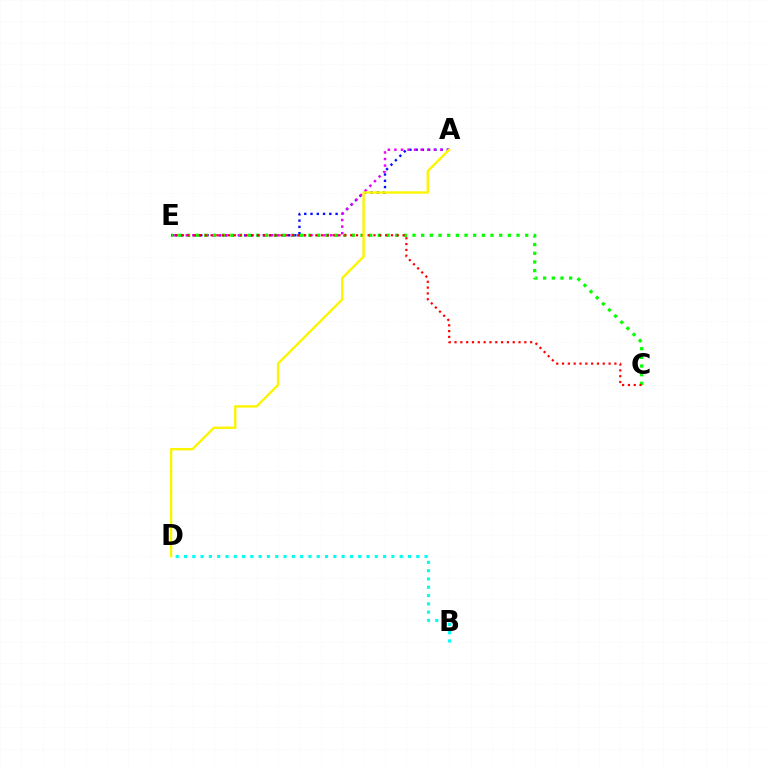{('A', 'E'): [{'color': '#0010ff', 'line_style': 'dotted', 'thickness': 1.7}, {'color': '#ee00ff', 'line_style': 'dotted', 'thickness': 1.78}], ('C', 'E'): [{'color': '#08ff00', 'line_style': 'dotted', 'thickness': 2.36}, {'color': '#ff0000', 'line_style': 'dotted', 'thickness': 1.58}], ('B', 'D'): [{'color': '#00fff6', 'line_style': 'dotted', 'thickness': 2.25}], ('A', 'D'): [{'color': '#fcf500', 'line_style': 'solid', 'thickness': 1.72}]}